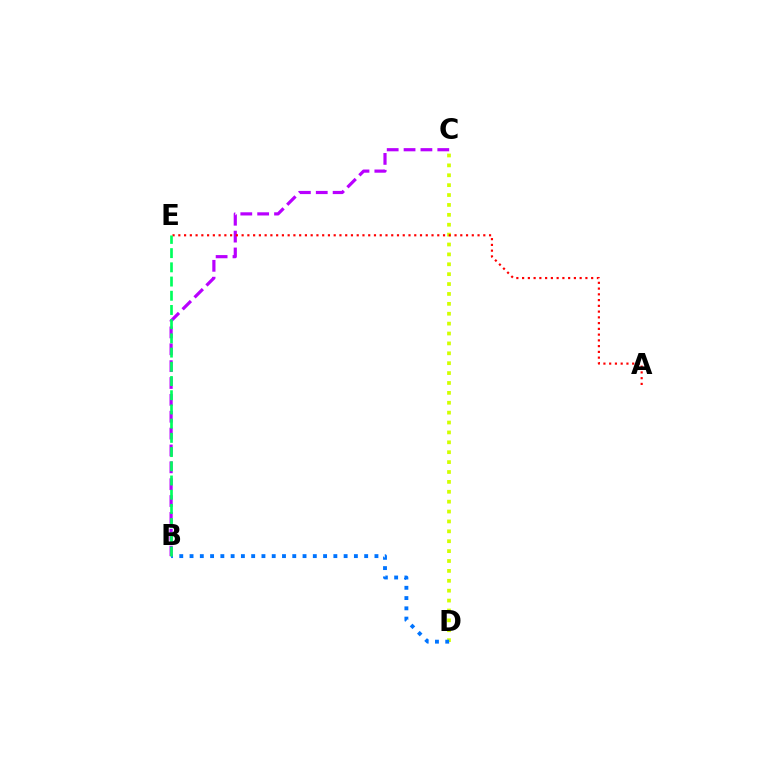{('C', 'D'): [{'color': '#d1ff00', 'line_style': 'dotted', 'thickness': 2.69}], ('B', 'D'): [{'color': '#0074ff', 'line_style': 'dotted', 'thickness': 2.79}], ('B', 'C'): [{'color': '#b900ff', 'line_style': 'dashed', 'thickness': 2.29}], ('A', 'E'): [{'color': '#ff0000', 'line_style': 'dotted', 'thickness': 1.56}], ('B', 'E'): [{'color': '#00ff5c', 'line_style': 'dashed', 'thickness': 1.93}]}